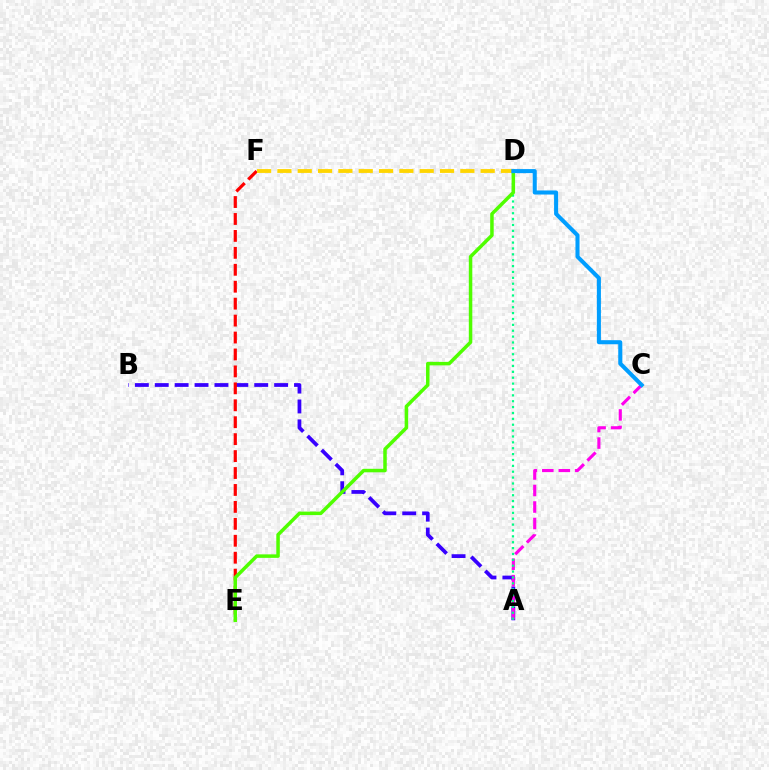{('A', 'B'): [{'color': '#3700ff', 'line_style': 'dashed', 'thickness': 2.7}], ('A', 'C'): [{'color': '#ff00ed', 'line_style': 'dashed', 'thickness': 2.24}], ('E', 'F'): [{'color': '#ff0000', 'line_style': 'dashed', 'thickness': 2.3}], ('A', 'D'): [{'color': '#00ff86', 'line_style': 'dotted', 'thickness': 1.6}], ('D', 'E'): [{'color': '#4fff00', 'line_style': 'solid', 'thickness': 2.52}], ('D', 'F'): [{'color': '#ffd500', 'line_style': 'dashed', 'thickness': 2.76}], ('C', 'D'): [{'color': '#009eff', 'line_style': 'solid', 'thickness': 2.92}]}